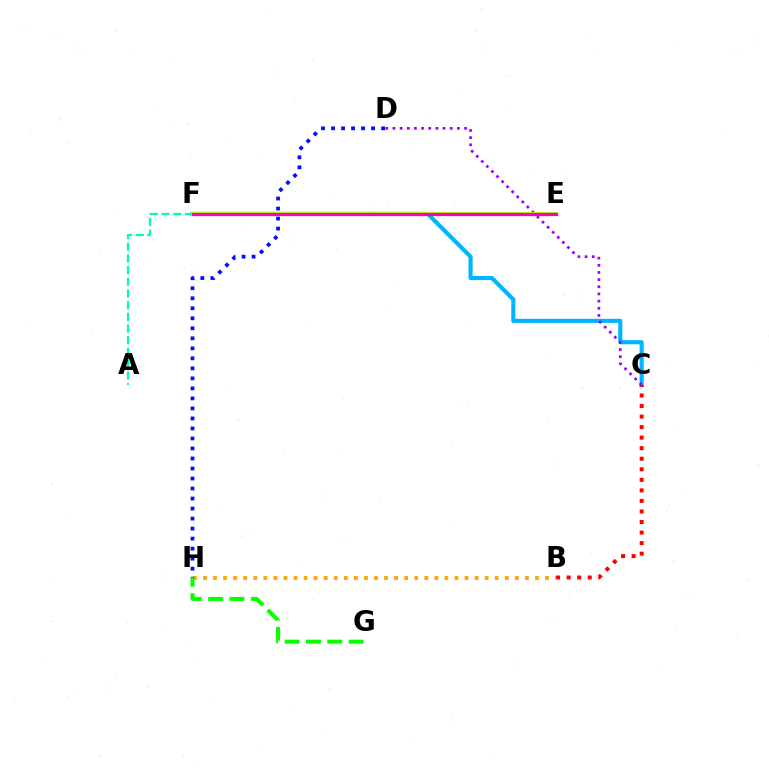{('A', 'F'): [{'color': '#00ff9d', 'line_style': 'dashed', 'thickness': 1.59}], ('C', 'F'): [{'color': '#00b5ff', 'line_style': 'solid', 'thickness': 2.96}], ('B', 'H'): [{'color': '#ffa500', 'line_style': 'dotted', 'thickness': 2.73}], ('C', 'D'): [{'color': '#9b00ff', 'line_style': 'dotted', 'thickness': 1.95}], ('B', 'C'): [{'color': '#ff0000', 'line_style': 'dotted', 'thickness': 2.86}], ('G', 'H'): [{'color': '#08ff00', 'line_style': 'dashed', 'thickness': 2.9}], ('E', 'F'): [{'color': '#b3ff00', 'line_style': 'solid', 'thickness': 2.9}, {'color': '#ff00bd', 'line_style': 'solid', 'thickness': 2.32}], ('D', 'H'): [{'color': '#0010ff', 'line_style': 'dotted', 'thickness': 2.72}]}